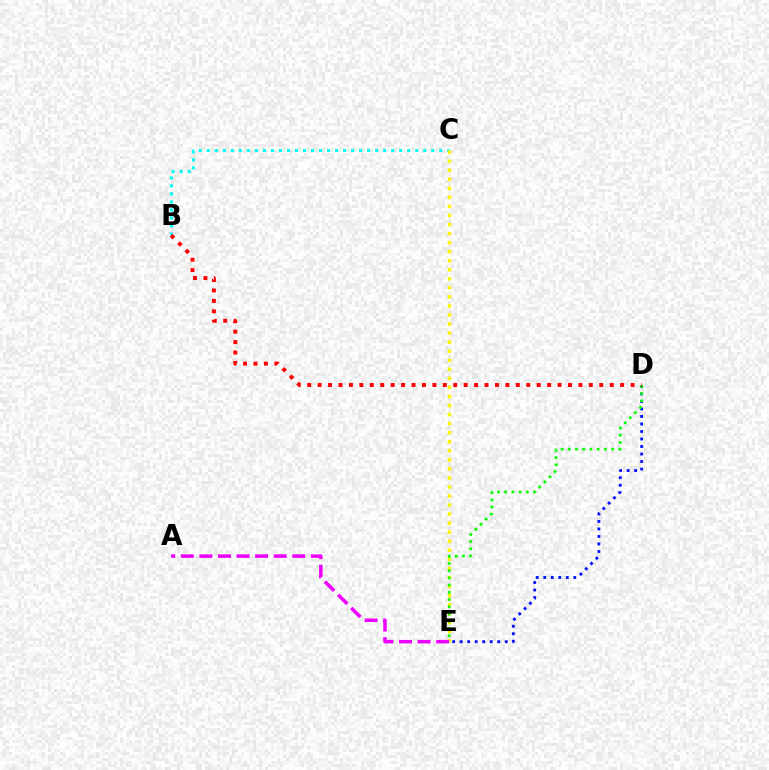{('B', 'C'): [{'color': '#00fff6', 'line_style': 'dotted', 'thickness': 2.18}], ('D', 'E'): [{'color': '#0010ff', 'line_style': 'dotted', 'thickness': 2.04}, {'color': '#08ff00', 'line_style': 'dotted', 'thickness': 1.96}], ('C', 'E'): [{'color': '#fcf500', 'line_style': 'dotted', 'thickness': 2.46}], ('A', 'E'): [{'color': '#ee00ff', 'line_style': 'dashed', 'thickness': 2.52}], ('B', 'D'): [{'color': '#ff0000', 'line_style': 'dotted', 'thickness': 2.83}]}